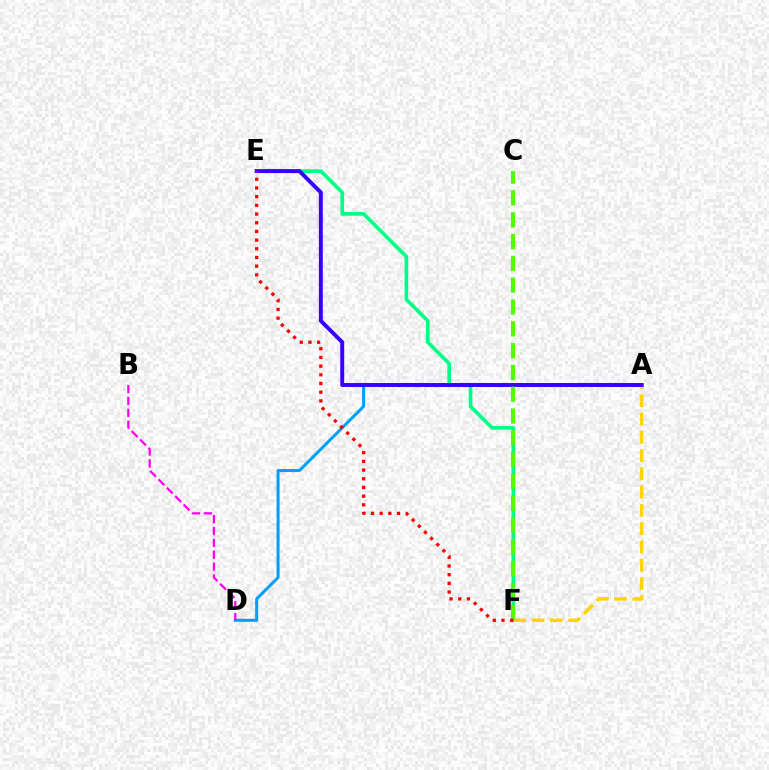{('A', 'D'): [{'color': '#009eff', 'line_style': 'solid', 'thickness': 2.16}], ('E', 'F'): [{'color': '#00ff86', 'line_style': 'solid', 'thickness': 2.64}, {'color': '#ff0000', 'line_style': 'dotted', 'thickness': 2.36}], ('A', 'F'): [{'color': '#ffd500', 'line_style': 'dashed', 'thickness': 2.48}], ('A', 'E'): [{'color': '#3700ff', 'line_style': 'solid', 'thickness': 2.83}], ('C', 'F'): [{'color': '#4fff00', 'line_style': 'dashed', 'thickness': 2.96}], ('B', 'D'): [{'color': '#ff00ed', 'line_style': 'dashed', 'thickness': 1.61}]}